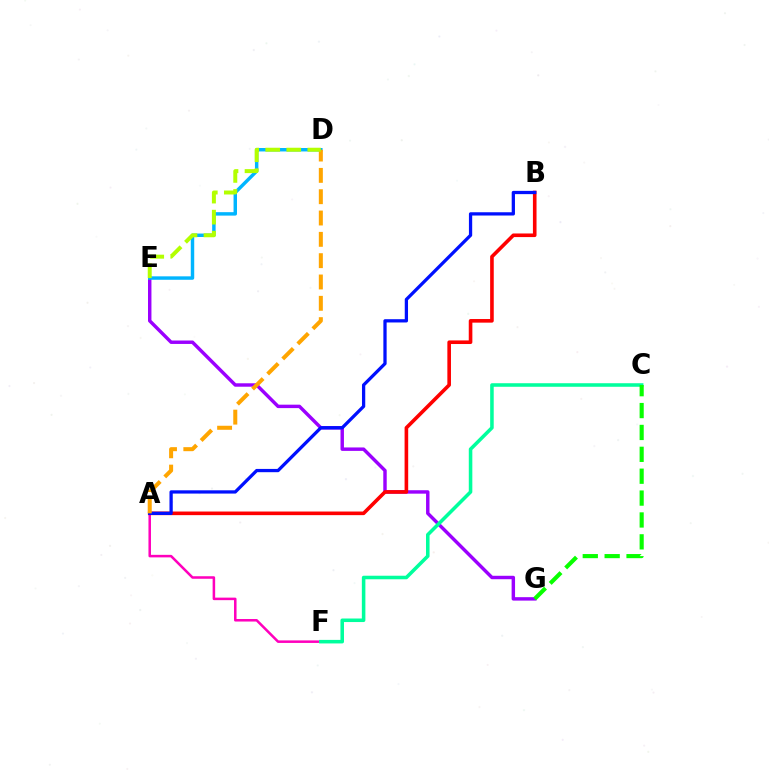{('A', 'F'): [{'color': '#ff00bd', 'line_style': 'solid', 'thickness': 1.82}], ('E', 'G'): [{'color': '#9b00ff', 'line_style': 'solid', 'thickness': 2.47}], ('A', 'B'): [{'color': '#ff0000', 'line_style': 'solid', 'thickness': 2.6}, {'color': '#0010ff', 'line_style': 'solid', 'thickness': 2.35}], ('C', 'F'): [{'color': '#00ff9d', 'line_style': 'solid', 'thickness': 2.55}], ('D', 'E'): [{'color': '#00b5ff', 'line_style': 'solid', 'thickness': 2.48}, {'color': '#b3ff00', 'line_style': 'dashed', 'thickness': 2.86}], ('A', 'D'): [{'color': '#ffa500', 'line_style': 'dashed', 'thickness': 2.9}], ('C', 'G'): [{'color': '#08ff00', 'line_style': 'dashed', 'thickness': 2.97}]}